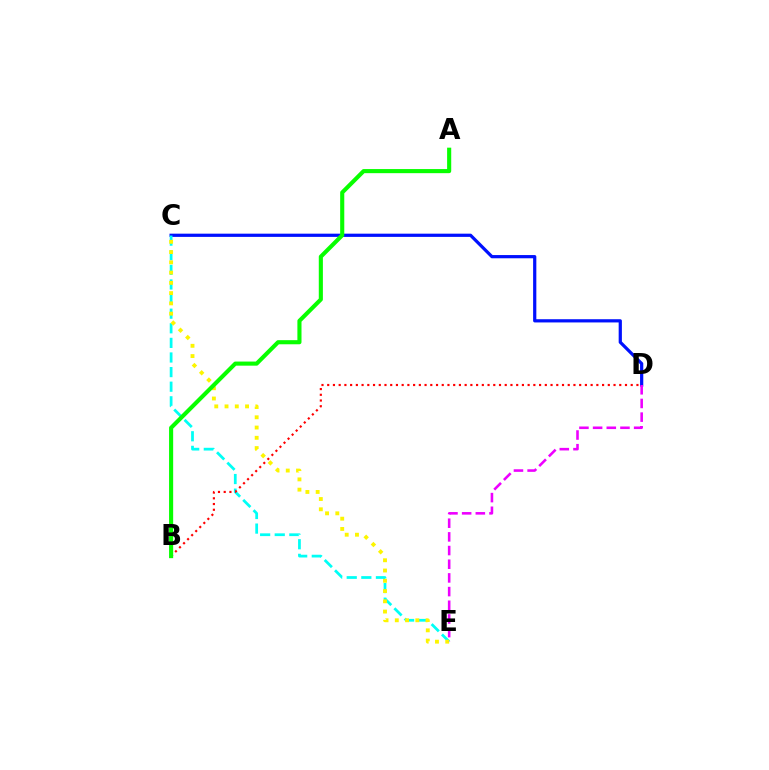{('C', 'D'): [{'color': '#0010ff', 'line_style': 'solid', 'thickness': 2.32}], ('C', 'E'): [{'color': '#00fff6', 'line_style': 'dashed', 'thickness': 1.98}, {'color': '#fcf500', 'line_style': 'dotted', 'thickness': 2.79}], ('D', 'E'): [{'color': '#ee00ff', 'line_style': 'dashed', 'thickness': 1.86}], ('B', 'D'): [{'color': '#ff0000', 'line_style': 'dotted', 'thickness': 1.56}], ('A', 'B'): [{'color': '#08ff00', 'line_style': 'solid', 'thickness': 2.96}]}